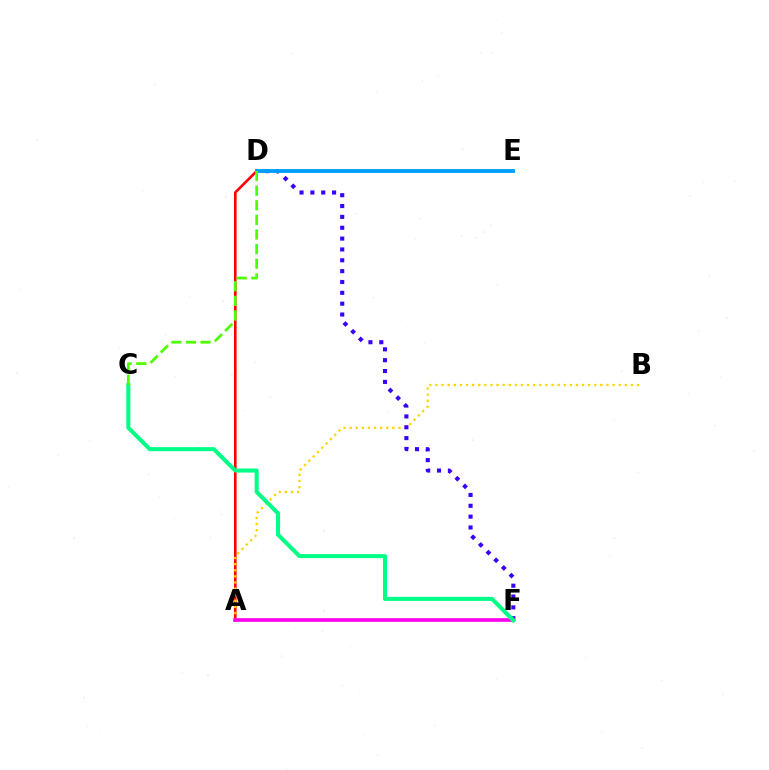{('A', 'D'): [{'color': '#ff0000', 'line_style': 'solid', 'thickness': 1.9}], ('A', 'B'): [{'color': '#ffd500', 'line_style': 'dotted', 'thickness': 1.66}], ('D', 'F'): [{'color': '#3700ff', 'line_style': 'dotted', 'thickness': 2.95}], ('A', 'F'): [{'color': '#ff00ed', 'line_style': 'solid', 'thickness': 2.62}], ('C', 'F'): [{'color': '#00ff86', 'line_style': 'solid', 'thickness': 2.91}], ('D', 'E'): [{'color': '#009eff', 'line_style': 'solid', 'thickness': 2.77}], ('C', 'D'): [{'color': '#4fff00', 'line_style': 'dashed', 'thickness': 1.99}]}